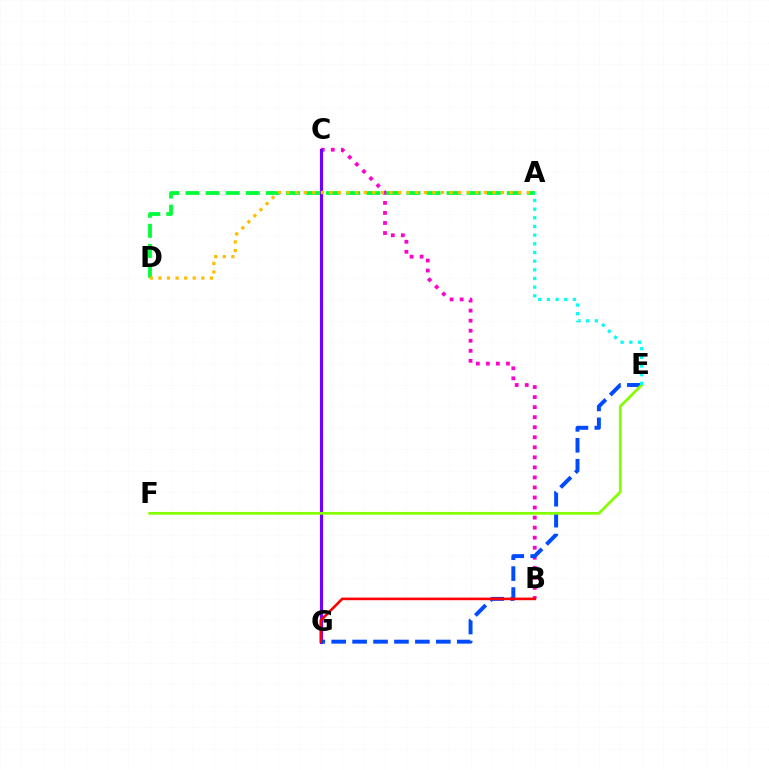{('B', 'C'): [{'color': '#ff00cf', 'line_style': 'dotted', 'thickness': 2.73}], ('C', 'G'): [{'color': '#7200ff', 'line_style': 'solid', 'thickness': 2.28}], ('E', 'G'): [{'color': '#004bff', 'line_style': 'dashed', 'thickness': 2.84}], ('A', 'D'): [{'color': '#00ff39', 'line_style': 'dashed', 'thickness': 2.73}, {'color': '#ffbd00', 'line_style': 'dotted', 'thickness': 2.33}], ('B', 'G'): [{'color': '#ff0000', 'line_style': 'solid', 'thickness': 1.89}], ('E', 'F'): [{'color': '#84ff00', 'line_style': 'solid', 'thickness': 1.99}], ('A', 'E'): [{'color': '#00fff6', 'line_style': 'dotted', 'thickness': 2.35}]}